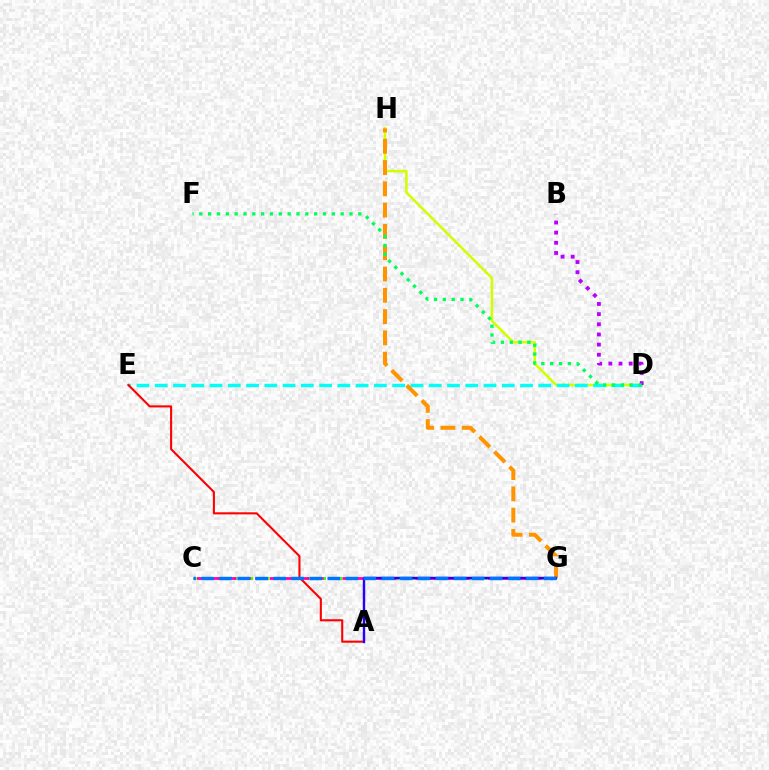{('D', 'H'): [{'color': '#d1ff00', 'line_style': 'solid', 'thickness': 1.83}], ('C', 'G'): [{'color': '#3dff00', 'line_style': 'dotted', 'thickness': 2.2}, {'color': '#ff00ac', 'line_style': 'dashed', 'thickness': 1.98}, {'color': '#0074ff', 'line_style': 'dashed', 'thickness': 2.45}], ('D', 'E'): [{'color': '#00fff6', 'line_style': 'dashed', 'thickness': 2.48}], ('A', 'E'): [{'color': '#ff0000', 'line_style': 'solid', 'thickness': 1.5}], ('G', 'H'): [{'color': '#ff9400', 'line_style': 'dashed', 'thickness': 2.89}], ('B', 'D'): [{'color': '#b900ff', 'line_style': 'dotted', 'thickness': 2.76}], ('A', 'G'): [{'color': '#2500ff', 'line_style': 'solid', 'thickness': 1.75}], ('D', 'F'): [{'color': '#00ff5c', 'line_style': 'dotted', 'thickness': 2.4}]}